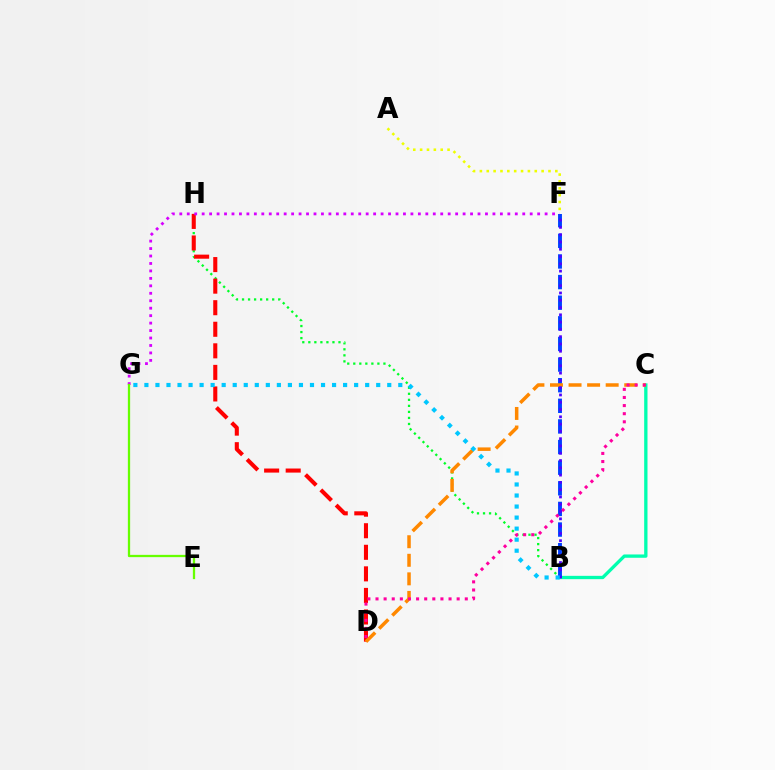{('B', 'H'): [{'color': '#00ff27', 'line_style': 'dotted', 'thickness': 1.64}], ('D', 'H'): [{'color': '#ff0000', 'line_style': 'dashed', 'thickness': 2.93}], ('B', 'C'): [{'color': '#00ffaf', 'line_style': 'solid', 'thickness': 2.38}], ('B', 'F'): [{'color': '#003fff', 'line_style': 'dashed', 'thickness': 2.8}, {'color': '#4f00ff', 'line_style': 'dotted', 'thickness': 1.98}], ('C', 'D'): [{'color': '#ff8800', 'line_style': 'dashed', 'thickness': 2.52}, {'color': '#ff00a0', 'line_style': 'dotted', 'thickness': 2.2}], ('F', 'G'): [{'color': '#d600ff', 'line_style': 'dotted', 'thickness': 2.03}], ('A', 'F'): [{'color': '#eeff00', 'line_style': 'dotted', 'thickness': 1.86}], ('B', 'G'): [{'color': '#00c7ff', 'line_style': 'dotted', 'thickness': 3.0}], ('E', 'G'): [{'color': '#66ff00', 'line_style': 'solid', 'thickness': 1.64}]}